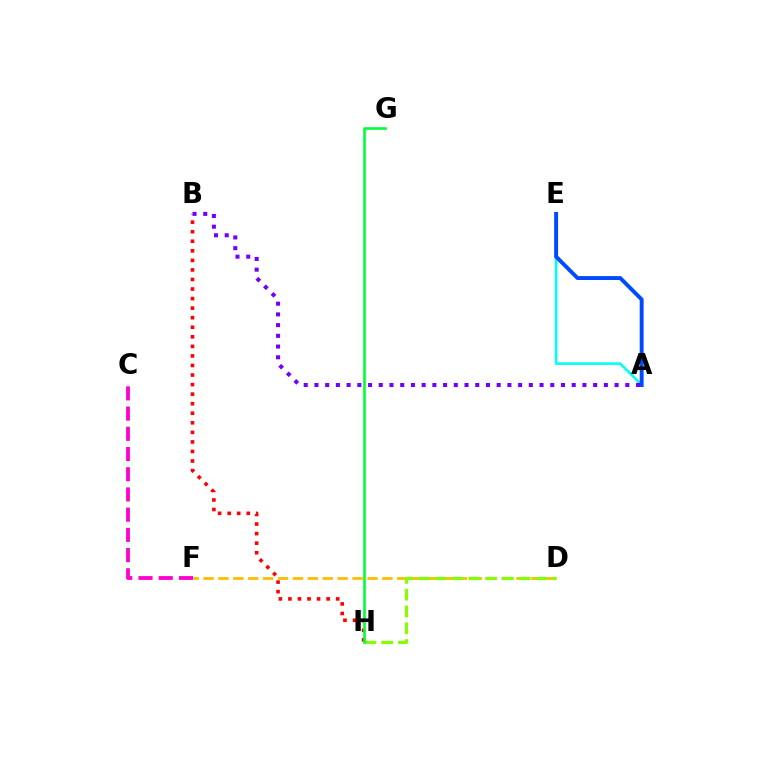{('D', 'F'): [{'color': '#ffbd00', 'line_style': 'dashed', 'thickness': 2.02}], ('A', 'E'): [{'color': '#00fff6', 'line_style': 'solid', 'thickness': 1.86}, {'color': '#004bff', 'line_style': 'solid', 'thickness': 2.82}], ('D', 'H'): [{'color': '#84ff00', 'line_style': 'dashed', 'thickness': 2.28}], ('B', 'H'): [{'color': '#ff0000', 'line_style': 'dotted', 'thickness': 2.6}], ('A', 'B'): [{'color': '#7200ff', 'line_style': 'dotted', 'thickness': 2.91}], ('G', 'H'): [{'color': '#00ff39', 'line_style': 'solid', 'thickness': 1.88}], ('C', 'F'): [{'color': '#ff00cf', 'line_style': 'dashed', 'thickness': 2.75}]}